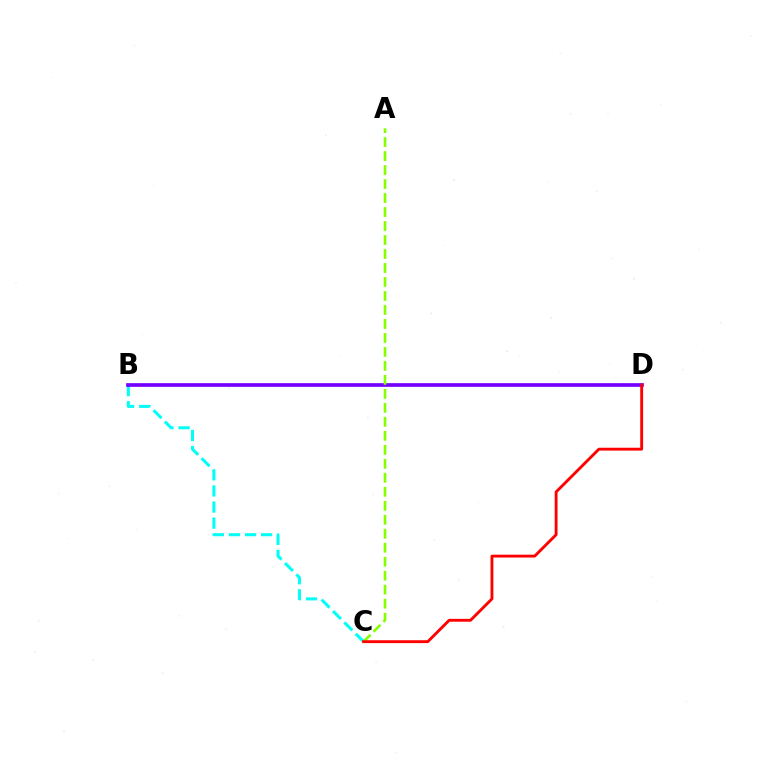{('B', 'C'): [{'color': '#00fff6', 'line_style': 'dashed', 'thickness': 2.18}], ('B', 'D'): [{'color': '#7200ff', 'line_style': 'solid', 'thickness': 2.65}], ('A', 'C'): [{'color': '#84ff00', 'line_style': 'dashed', 'thickness': 1.9}], ('C', 'D'): [{'color': '#ff0000', 'line_style': 'solid', 'thickness': 2.06}]}